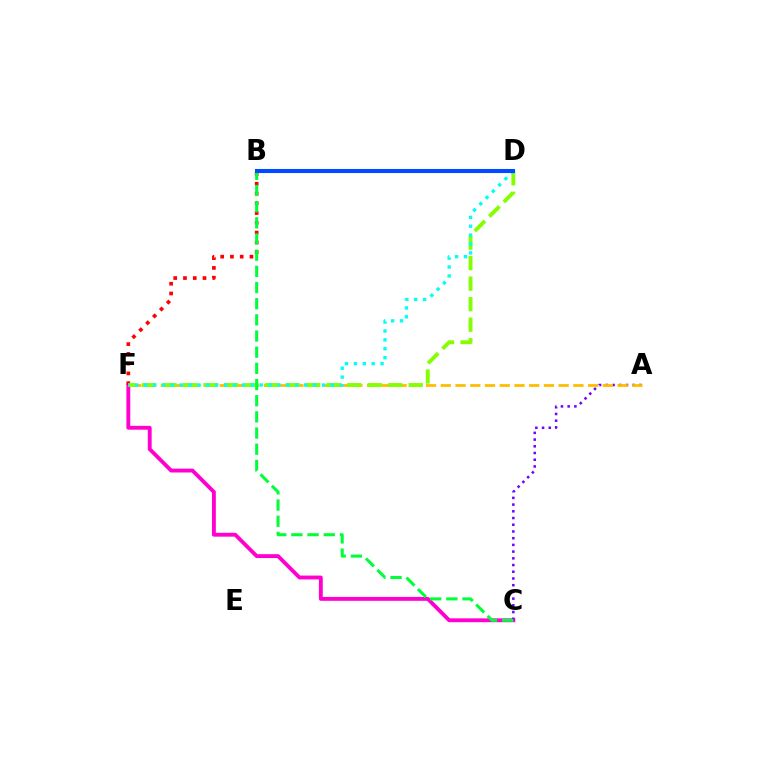{('C', 'F'): [{'color': '#ff00cf', 'line_style': 'solid', 'thickness': 2.78}], ('B', 'F'): [{'color': '#ff0000', 'line_style': 'dotted', 'thickness': 2.65}], ('A', 'C'): [{'color': '#7200ff', 'line_style': 'dotted', 'thickness': 1.82}], ('A', 'F'): [{'color': '#ffbd00', 'line_style': 'dashed', 'thickness': 2.0}], ('D', 'F'): [{'color': '#84ff00', 'line_style': 'dashed', 'thickness': 2.79}, {'color': '#00fff6', 'line_style': 'dotted', 'thickness': 2.42}], ('B', 'C'): [{'color': '#00ff39', 'line_style': 'dashed', 'thickness': 2.2}], ('B', 'D'): [{'color': '#004bff', 'line_style': 'solid', 'thickness': 2.93}]}